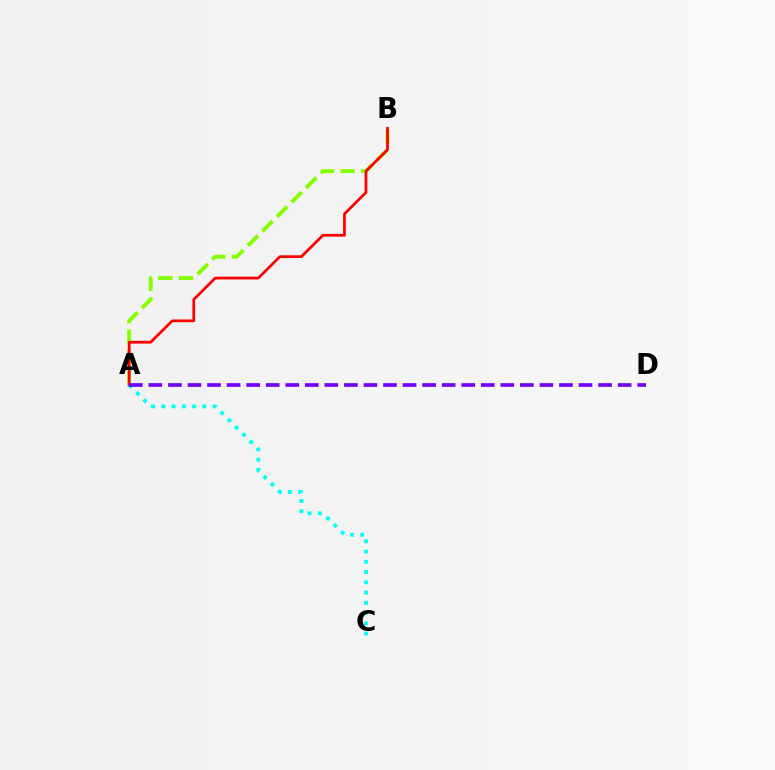{('A', 'B'): [{'color': '#84ff00', 'line_style': 'dashed', 'thickness': 2.8}, {'color': '#ff0000', 'line_style': 'solid', 'thickness': 1.98}], ('A', 'C'): [{'color': '#00fff6', 'line_style': 'dotted', 'thickness': 2.79}], ('A', 'D'): [{'color': '#7200ff', 'line_style': 'dashed', 'thickness': 2.66}]}